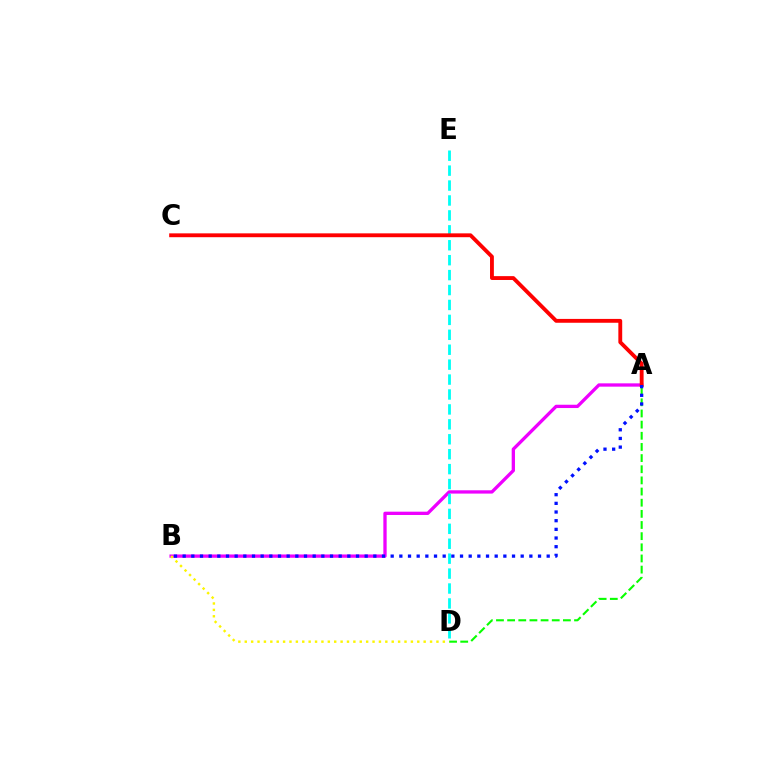{('A', 'B'): [{'color': '#ee00ff', 'line_style': 'solid', 'thickness': 2.38}, {'color': '#0010ff', 'line_style': 'dotted', 'thickness': 2.35}], ('A', 'D'): [{'color': '#08ff00', 'line_style': 'dashed', 'thickness': 1.52}], ('D', 'E'): [{'color': '#00fff6', 'line_style': 'dashed', 'thickness': 2.03}], ('B', 'D'): [{'color': '#fcf500', 'line_style': 'dotted', 'thickness': 1.74}], ('A', 'C'): [{'color': '#ff0000', 'line_style': 'solid', 'thickness': 2.77}]}